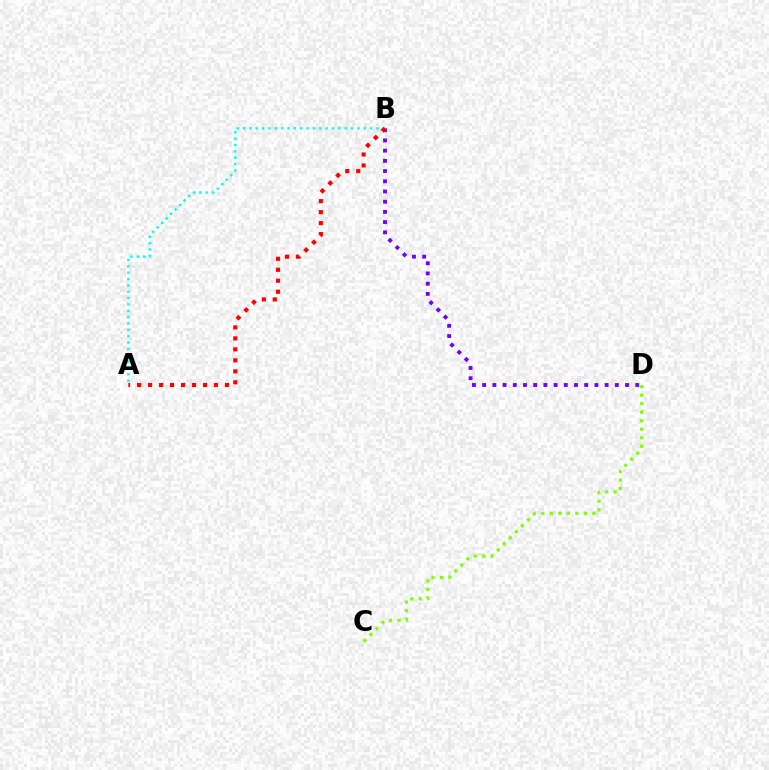{('B', 'D'): [{'color': '#7200ff', 'line_style': 'dotted', 'thickness': 2.77}], ('A', 'B'): [{'color': '#00fff6', 'line_style': 'dotted', 'thickness': 1.73}, {'color': '#ff0000', 'line_style': 'dotted', 'thickness': 2.98}], ('C', 'D'): [{'color': '#84ff00', 'line_style': 'dotted', 'thickness': 2.32}]}